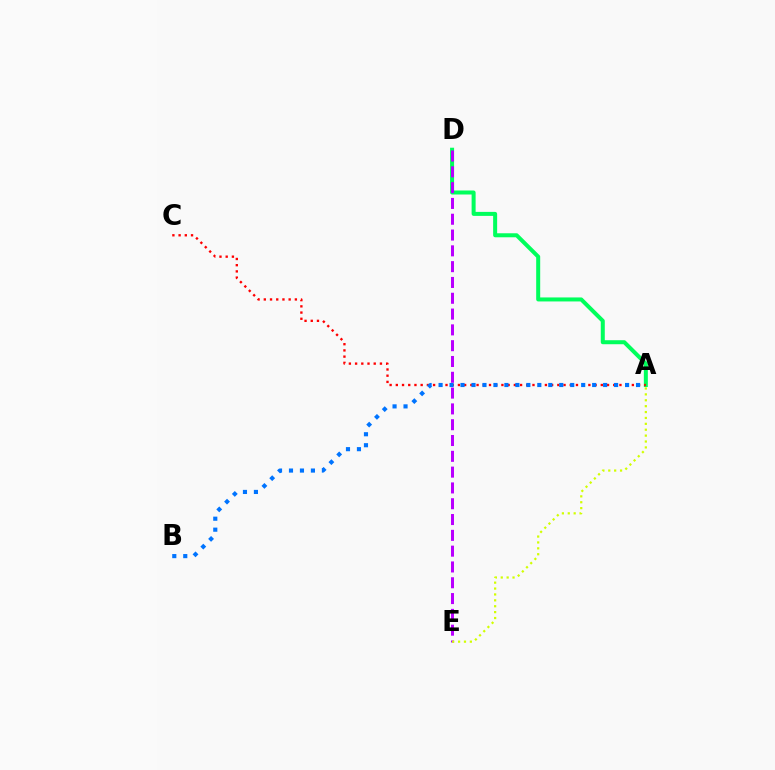{('A', 'D'): [{'color': '#00ff5c', 'line_style': 'solid', 'thickness': 2.88}], ('A', 'C'): [{'color': '#ff0000', 'line_style': 'dotted', 'thickness': 1.69}], ('D', 'E'): [{'color': '#b900ff', 'line_style': 'dashed', 'thickness': 2.15}], ('A', 'B'): [{'color': '#0074ff', 'line_style': 'dotted', 'thickness': 2.98}], ('A', 'E'): [{'color': '#d1ff00', 'line_style': 'dotted', 'thickness': 1.6}]}